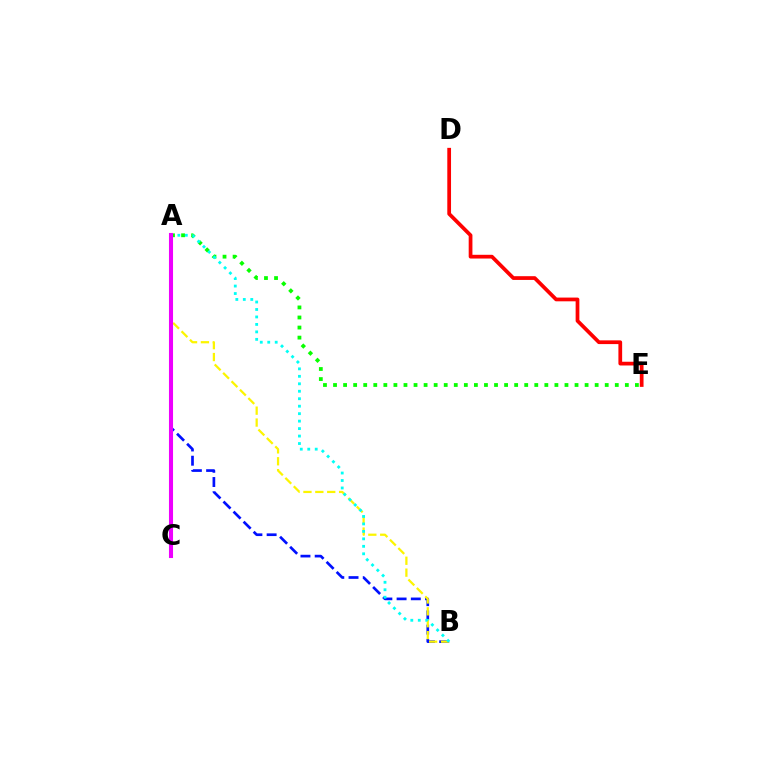{('A', 'B'): [{'color': '#0010ff', 'line_style': 'dashed', 'thickness': 1.93}, {'color': '#fcf500', 'line_style': 'dashed', 'thickness': 1.62}, {'color': '#00fff6', 'line_style': 'dotted', 'thickness': 2.03}], ('A', 'E'): [{'color': '#08ff00', 'line_style': 'dotted', 'thickness': 2.73}], ('D', 'E'): [{'color': '#ff0000', 'line_style': 'solid', 'thickness': 2.69}], ('A', 'C'): [{'color': '#ee00ff', 'line_style': 'solid', 'thickness': 2.93}]}